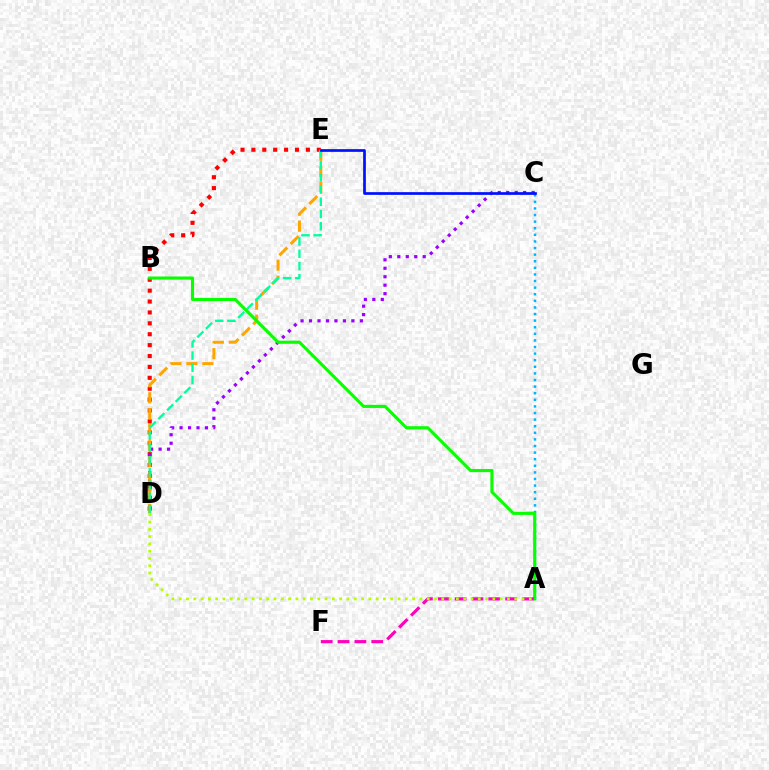{('D', 'E'): [{'color': '#ff0000', 'line_style': 'dotted', 'thickness': 2.96}, {'color': '#ffa500', 'line_style': 'dashed', 'thickness': 2.17}, {'color': '#00ff9d', 'line_style': 'dashed', 'thickness': 1.66}], ('C', 'D'): [{'color': '#9b00ff', 'line_style': 'dotted', 'thickness': 2.3}], ('A', 'C'): [{'color': '#00b5ff', 'line_style': 'dotted', 'thickness': 1.79}], ('A', 'B'): [{'color': '#08ff00', 'line_style': 'solid', 'thickness': 2.25}], ('A', 'F'): [{'color': '#ff00bd', 'line_style': 'dashed', 'thickness': 2.29}], ('C', 'E'): [{'color': '#0010ff', 'line_style': 'solid', 'thickness': 1.95}], ('A', 'D'): [{'color': '#b3ff00', 'line_style': 'dotted', 'thickness': 1.98}]}